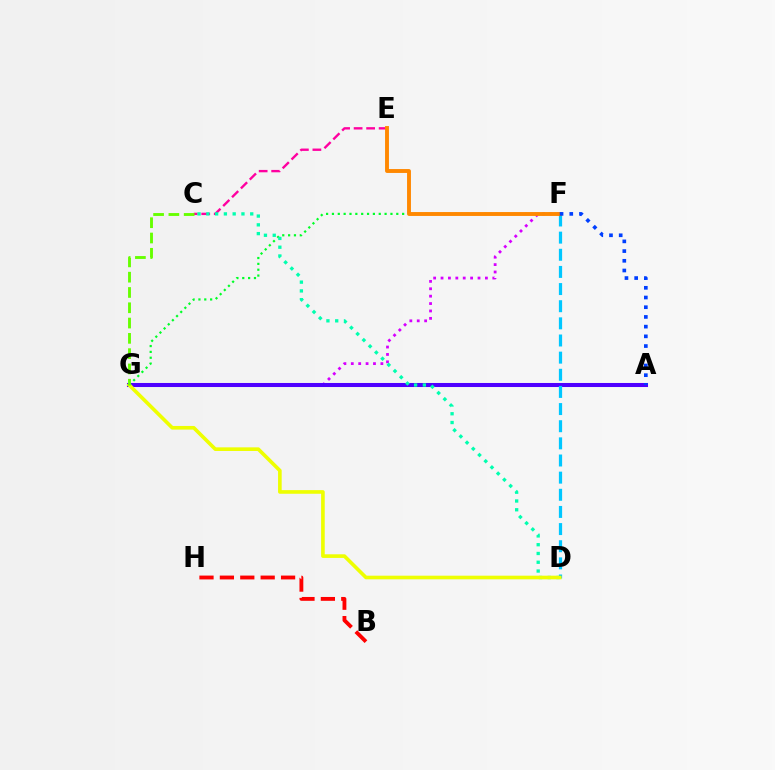{('F', 'G'): [{'color': '#d600ff', 'line_style': 'dotted', 'thickness': 2.01}, {'color': '#00ff27', 'line_style': 'dotted', 'thickness': 1.59}], ('A', 'G'): [{'color': '#4f00ff', 'line_style': 'solid', 'thickness': 2.91}], ('C', 'E'): [{'color': '#ff00a0', 'line_style': 'dashed', 'thickness': 1.7}], ('D', 'F'): [{'color': '#00c7ff', 'line_style': 'dashed', 'thickness': 2.33}], ('B', 'H'): [{'color': '#ff0000', 'line_style': 'dashed', 'thickness': 2.77}], ('E', 'F'): [{'color': '#ff8800', 'line_style': 'solid', 'thickness': 2.8}], ('C', 'D'): [{'color': '#00ffaf', 'line_style': 'dotted', 'thickness': 2.39}], ('D', 'G'): [{'color': '#eeff00', 'line_style': 'solid', 'thickness': 2.62}], ('C', 'G'): [{'color': '#66ff00', 'line_style': 'dashed', 'thickness': 2.08}], ('A', 'F'): [{'color': '#003fff', 'line_style': 'dotted', 'thickness': 2.64}]}